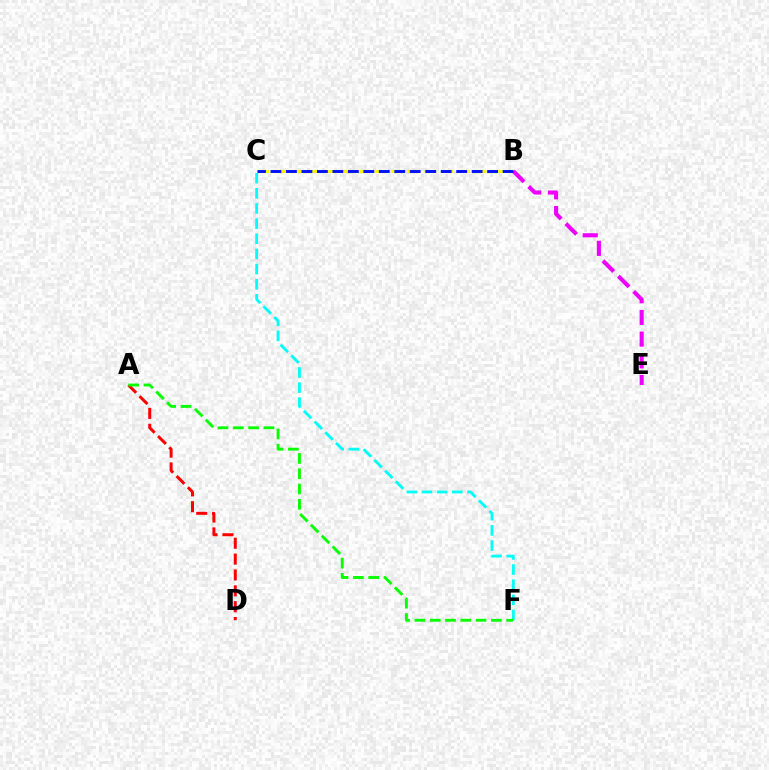{('B', 'C'): [{'color': '#fcf500', 'line_style': 'dashed', 'thickness': 2.27}, {'color': '#0010ff', 'line_style': 'dashed', 'thickness': 2.1}], ('C', 'F'): [{'color': '#00fff6', 'line_style': 'dashed', 'thickness': 2.06}], ('A', 'D'): [{'color': '#ff0000', 'line_style': 'dashed', 'thickness': 2.15}], ('A', 'F'): [{'color': '#08ff00', 'line_style': 'dashed', 'thickness': 2.08}], ('B', 'E'): [{'color': '#ee00ff', 'line_style': 'dashed', 'thickness': 2.95}]}